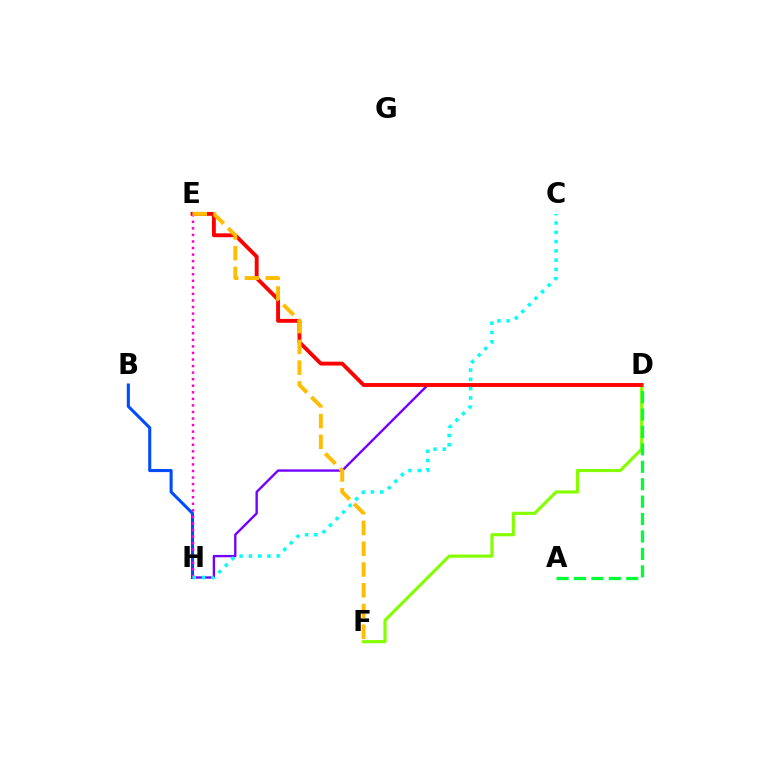{('D', 'F'): [{'color': '#84ff00', 'line_style': 'solid', 'thickness': 2.26}], ('B', 'H'): [{'color': '#004bff', 'line_style': 'solid', 'thickness': 2.21}], ('D', 'H'): [{'color': '#7200ff', 'line_style': 'solid', 'thickness': 1.71}], ('D', 'E'): [{'color': '#ff0000', 'line_style': 'solid', 'thickness': 2.79}], ('E', 'H'): [{'color': '#ff00cf', 'line_style': 'dotted', 'thickness': 1.78}], ('A', 'D'): [{'color': '#00ff39', 'line_style': 'dashed', 'thickness': 2.37}], ('C', 'H'): [{'color': '#00fff6', 'line_style': 'dotted', 'thickness': 2.52}], ('E', 'F'): [{'color': '#ffbd00', 'line_style': 'dashed', 'thickness': 2.82}]}